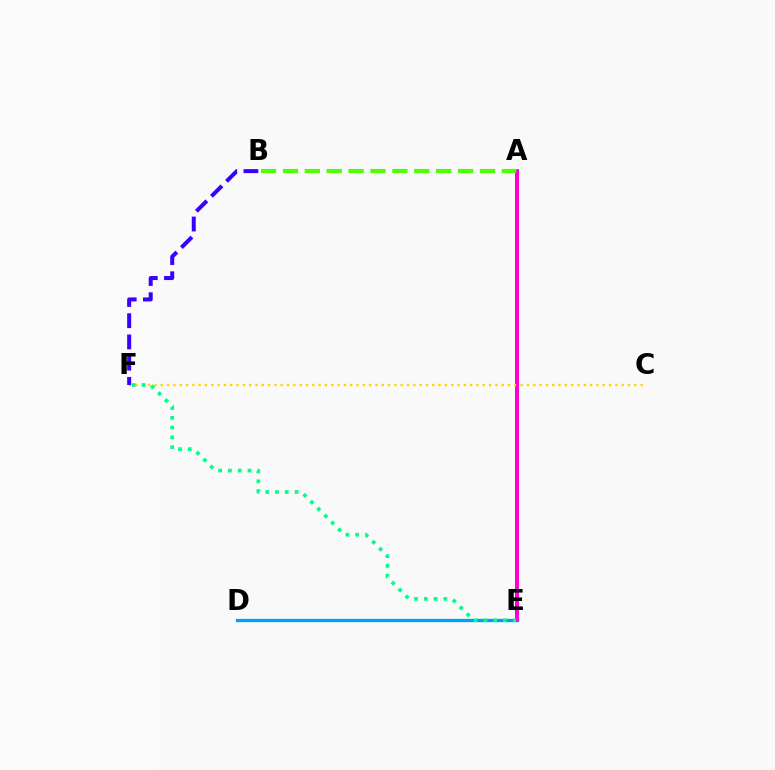{('A', 'E'): [{'color': '#ff0000', 'line_style': 'solid', 'thickness': 2.71}, {'color': '#ff00ed', 'line_style': 'solid', 'thickness': 1.95}], ('C', 'F'): [{'color': '#ffd500', 'line_style': 'dotted', 'thickness': 1.72}], ('D', 'E'): [{'color': '#009eff', 'line_style': 'solid', 'thickness': 2.38}], ('B', 'F'): [{'color': '#3700ff', 'line_style': 'dashed', 'thickness': 2.89}], ('E', 'F'): [{'color': '#00ff86', 'line_style': 'dotted', 'thickness': 2.66}], ('A', 'B'): [{'color': '#4fff00', 'line_style': 'dashed', 'thickness': 2.97}]}